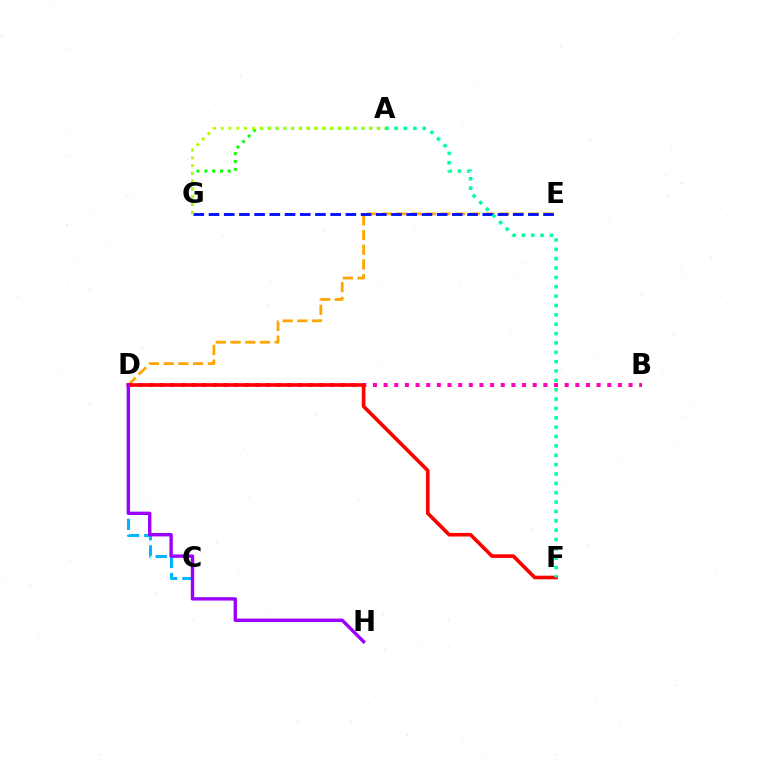{('D', 'E'): [{'color': '#ffa500', 'line_style': 'dashed', 'thickness': 2.0}], ('E', 'G'): [{'color': '#0010ff', 'line_style': 'dashed', 'thickness': 2.07}], ('C', 'D'): [{'color': '#00b5ff', 'line_style': 'dashed', 'thickness': 2.2}], ('A', 'G'): [{'color': '#08ff00', 'line_style': 'dotted', 'thickness': 2.12}, {'color': '#b3ff00', 'line_style': 'dotted', 'thickness': 2.12}], ('B', 'D'): [{'color': '#ff00bd', 'line_style': 'dotted', 'thickness': 2.89}], ('D', 'F'): [{'color': '#ff0000', 'line_style': 'solid', 'thickness': 2.61}], ('A', 'F'): [{'color': '#00ff9d', 'line_style': 'dotted', 'thickness': 2.54}], ('D', 'H'): [{'color': '#9b00ff', 'line_style': 'solid', 'thickness': 2.43}]}